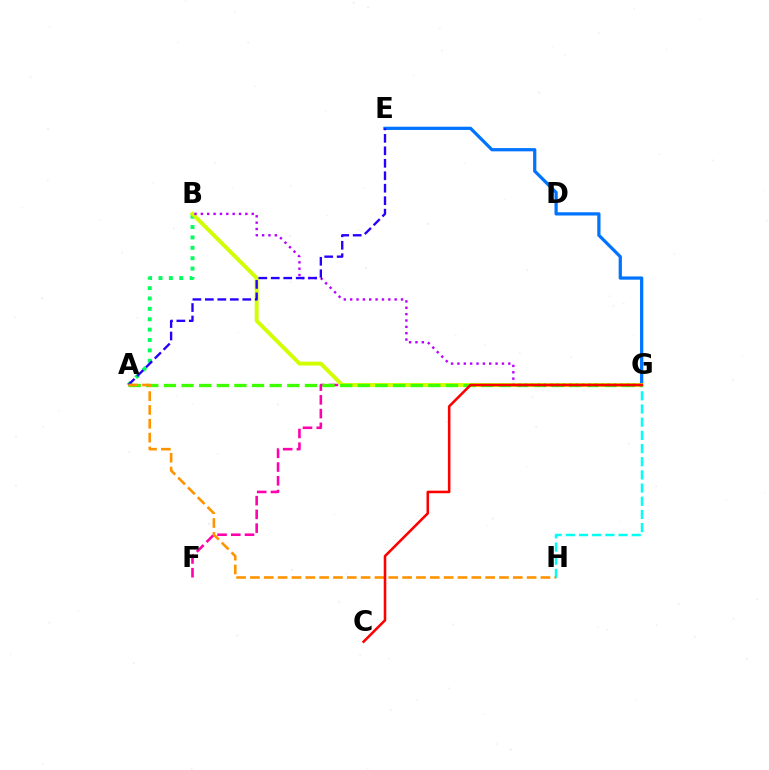{('E', 'G'): [{'color': '#0074ff', 'line_style': 'solid', 'thickness': 2.33}], ('G', 'H'): [{'color': '#00fff6', 'line_style': 'dashed', 'thickness': 1.79}], ('A', 'B'): [{'color': '#00ff5c', 'line_style': 'dotted', 'thickness': 2.82}], ('F', 'G'): [{'color': '#ff00ac', 'line_style': 'dashed', 'thickness': 1.87}], ('B', 'G'): [{'color': '#d1ff00', 'line_style': 'solid', 'thickness': 2.81}, {'color': '#b900ff', 'line_style': 'dotted', 'thickness': 1.73}], ('A', 'G'): [{'color': '#3dff00', 'line_style': 'dashed', 'thickness': 2.39}], ('A', 'E'): [{'color': '#2500ff', 'line_style': 'dashed', 'thickness': 1.69}], ('A', 'H'): [{'color': '#ff9400', 'line_style': 'dashed', 'thickness': 1.88}], ('C', 'G'): [{'color': '#ff0000', 'line_style': 'solid', 'thickness': 1.84}]}